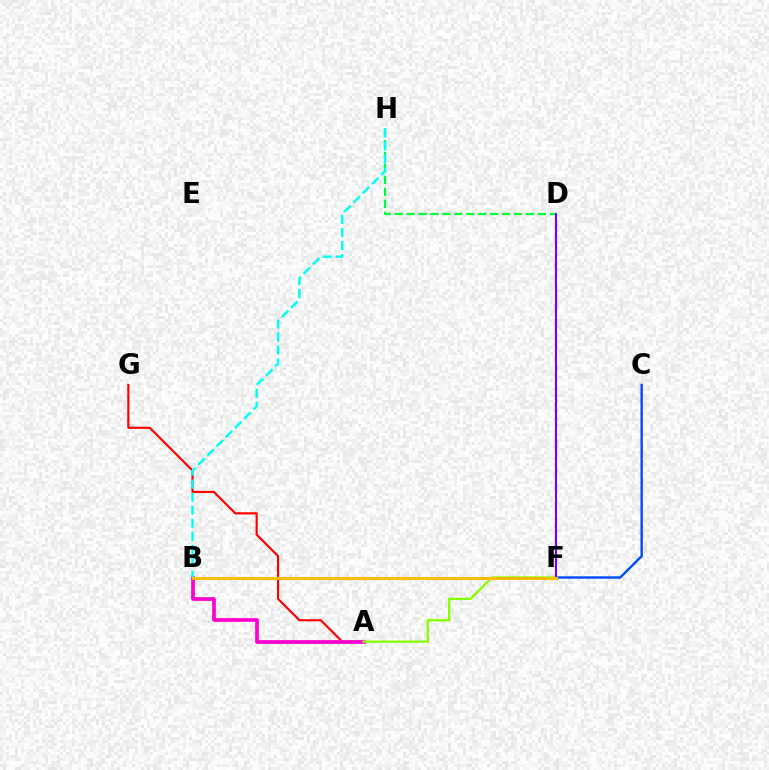{('D', 'H'): [{'color': '#00ff39', 'line_style': 'dashed', 'thickness': 1.62}], ('A', 'G'): [{'color': '#ff0000', 'line_style': 'solid', 'thickness': 1.55}], ('C', 'F'): [{'color': '#004bff', 'line_style': 'solid', 'thickness': 1.73}], ('A', 'B'): [{'color': '#ff00cf', 'line_style': 'solid', 'thickness': 2.67}], ('A', 'F'): [{'color': '#84ff00', 'line_style': 'solid', 'thickness': 1.64}], ('B', 'H'): [{'color': '#00fff6', 'line_style': 'dashed', 'thickness': 1.77}], ('D', 'F'): [{'color': '#7200ff', 'line_style': 'solid', 'thickness': 1.52}], ('B', 'F'): [{'color': '#ffbd00', 'line_style': 'solid', 'thickness': 2.21}]}